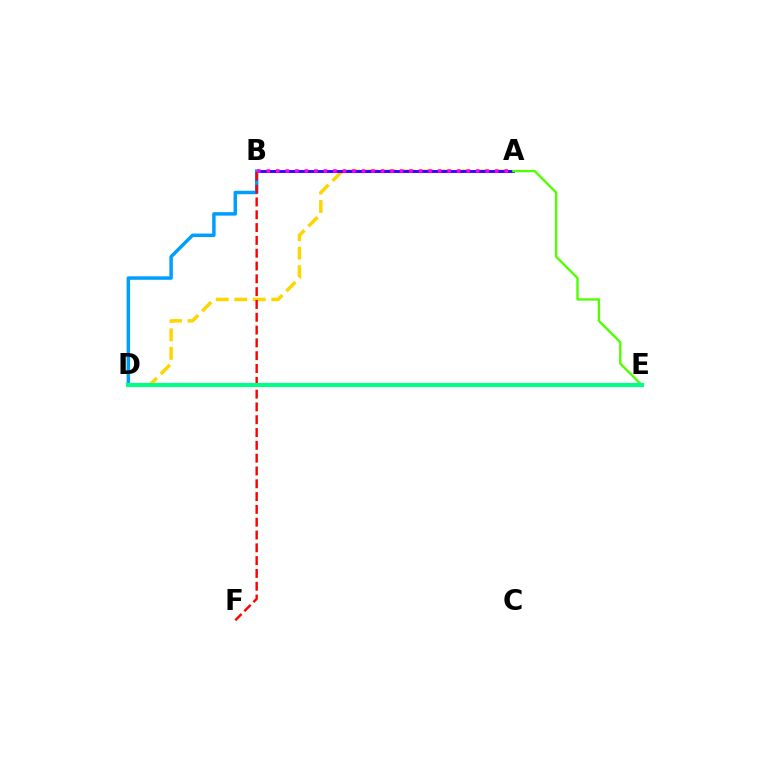{('A', 'D'): [{'color': '#ffd500', 'line_style': 'dashed', 'thickness': 2.51}], ('A', 'B'): [{'color': '#3700ff', 'line_style': 'solid', 'thickness': 2.09}, {'color': '#ff00ed', 'line_style': 'dotted', 'thickness': 2.59}], ('B', 'D'): [{'color': '#009eff', 'line_style': 'solid', 'thickness': 2.5}], ('A', 'E'): [{'color': '#4fff00', 'line_style': 'solid', 'thickness': 1.69}], ('B', 'F'): [{'color': '#ff0000', 'line_style': 'dashed', 'thickness': 1.74}], ('D', 'E'): [{'color': '#00ff86', 'line_style': 'solid', 'thickness': 2.96}]}